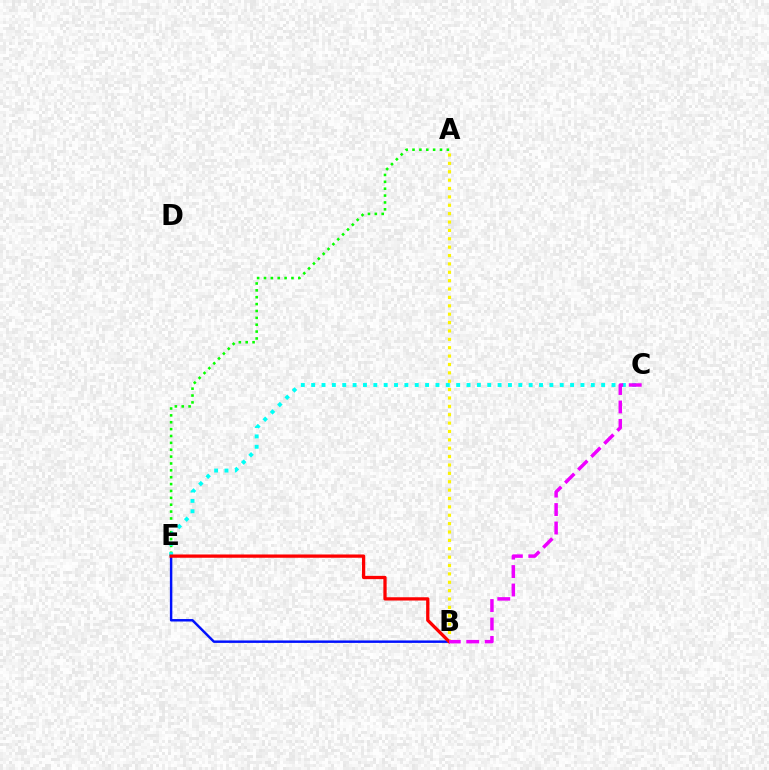{('A', 'E'): [{'color': '#08ff00', 'line_style': 'dotted', 'thickness': 1.87}], ('B', 'E'): [{'color': '#0010ff', 'line_style': 'solid', 'thickness': 1.76}, {'color': '#ff0000', 'line_style': 'solid', 'thickness': 2.36}], ('C', 'E'): [{'color': '#00fff6', 'line_style': 'dotted', 'thickness': 2.81}], ('A', 'B'): [{'color': '#fcf500', 'line_style': 'dotted', 'thickness': 2.28}], ('B', 'C'): [{'color': '#ee00ff', 'line_style': 'dashed', 'thickness': 2.51}]}